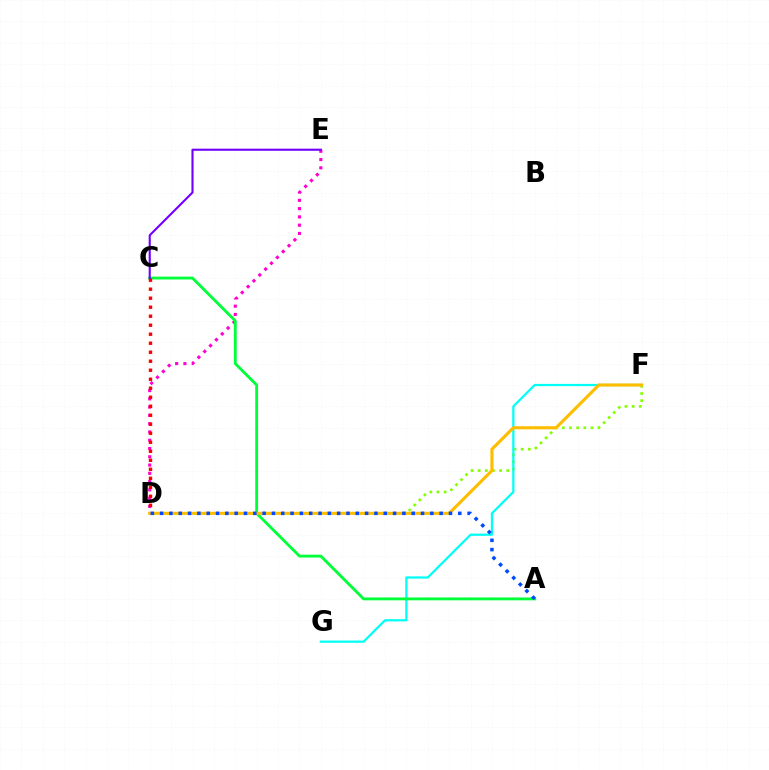{('D', 'F'): [{'color': '#84ff00', 'line_style': 'dotted', 'thickness': 1.94}, {'color': '#ffbd00', 'line_style': 'solid', 'thickness': 2.24}], ('F', 'G'): [{'color': '#00fff6', 'line_style': 'solid', 'thickness': 1.61}], ('D', 'E'): [{'color': '#ff00cf', 'line_style': 'dotted', 'thickness': 2.25}], ('A', 'C'): [{'color': '#00ff39', 'line_style': 'solid', 'thickness': 2.05}], ('C', 'D'): [{'color': '#ff0000', 'line_style': 'dotted', 'thickness': 2.45}], ('C', 'E'): [{'color': '#7200ff', 'line_style': 'solid', 'thickness': 1.52}], ('A', 'D'): [{'color': '#004bff', 'line_style': 'dotted', 'thickness': 2.53}]}